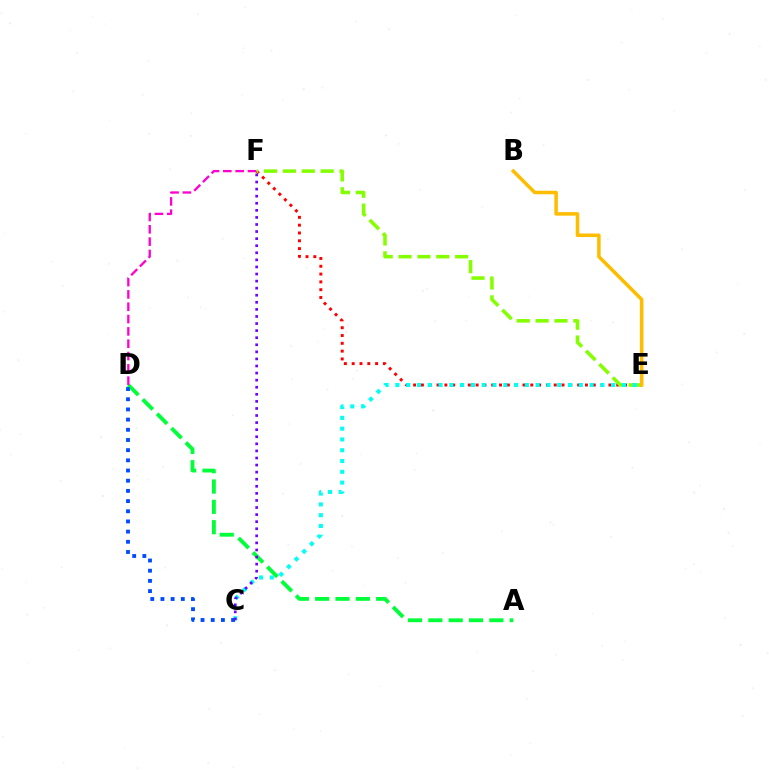{('E', 'F'): [{'color': '#ff0000', 'line_style': 'dotted', 'thickness': 2.12}, {'color': '#84ff00', 'line_style': 'dashed', 'thickness': 2.56}], ('C', 'E'): [{'color': '#00fff6', 'line_style': 'dotted', 'thickness': 2.93}], ('A', 'D'): [{'color': '#00ff39', 'line_style': 'dashed', 'thickness': 2.76}], ('B', 'E'): [{'color': '#ffbd00', 'line_style': 'solid', 'thickness': 2.54}], ('C', 'D'): [{'color': '#004bff', 'line_style': 'dotted', 'thickness': 2.77}], ('C', 'F'): [{'color': '#7200ff', 'line_style': 'dotted', 'thickness': 1.92}], ('D', 'F'): [{'color': '#ff00cf', 'line_style': 'dashed', 'thickness': 1.67}]}